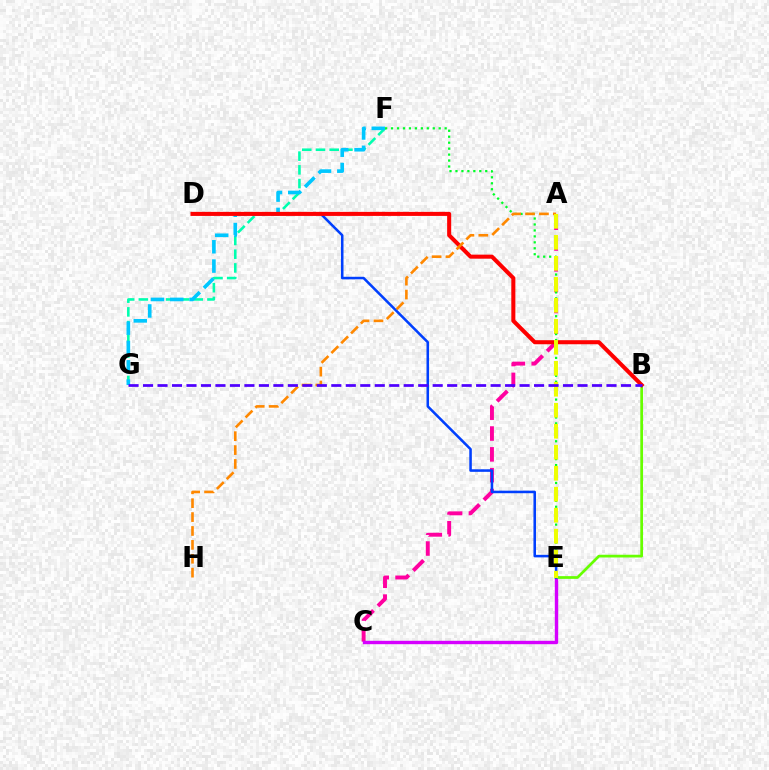{('A', 'C'): [{'color': '#ff00a0', 'line_style': 'dashed', 'thickness': 2.83}], ('F', 'G'): [{'color': '#00ffaf', 'line_style': 'dashed', 'thickness': 1.86}, {'color': '#00c7ff', 'line_style': 'dashed', 'thickness': 2.62}], ('E', 'F'): [{'color': '#00ff27', 'line_style': 'dotted', 'thickness': 1.62}], ('C', 'E'): [{'color': '#d600ff', 'line_style': 'solid', 'thickness': 2.43}], ('B', 'E'): [{'color': '#66ff00', 'line_style': 'solid', 'thickness': 1.96}], ('D', 'E'): [{'color': '#003fff', 'line_style': 'solid', 'thickness': 1.83}], ('B', 'D'): [{'color': '#ff0000', 'line_style': 'solid', 'thickness': 2.92}], ('A', 'H'): [{'color': '#ff8800', 'line_style': 'dashed', 'thickness': 1.89}], ('A', 'E'): [{'color': '#eeff00', 'line_style': 'dashed', 'thickness': 2.85}], ('B', 'G'): [{'color': '#4f00ff', 'line_style': 'dashed', 'thickness': 1.97}]}